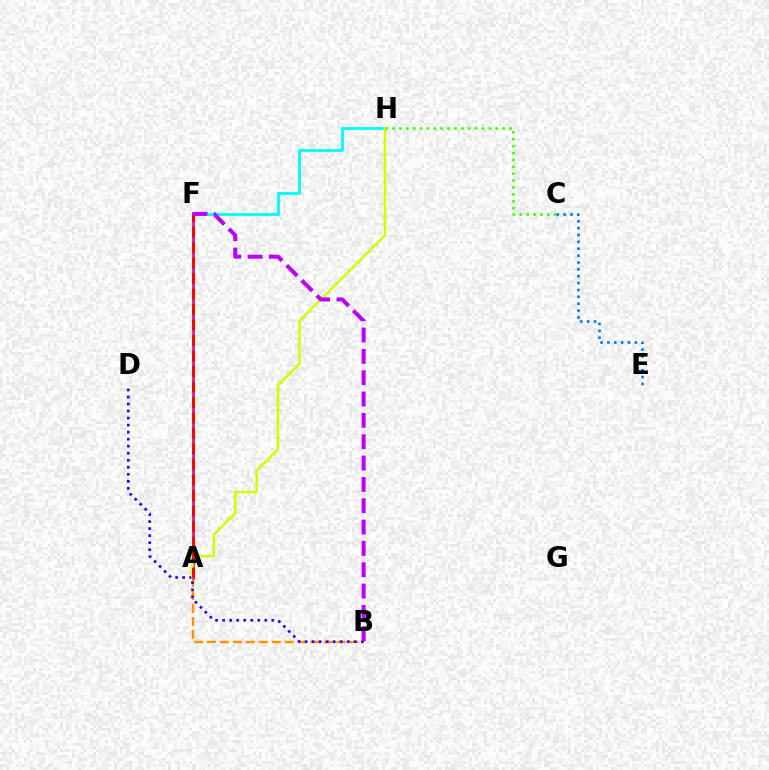{('F', 'H'): [{'color': '#00fff6', 'line_style': 'solid', 'thickness': 2.04}], ('A', 'B'): [{'color': '#ff9400', 'line_style': 'dashed', 'thickness': 1.76}], ('C', 'H'): [{'color': '#3dff00', 'line_style': 'dotted', 'thickness': 1.87}], ('C', 'E'): [{'color': '#0074ff', 'line_style': 'dotted', 'thickness': 1.87}], ('B', 'D'): [{'color': '#2500ff', 'line_style': 'dotted', 'thickness': 1.91}], ('A', 'F'): [{'color': '#00ff5c', 'line_style': 'solid', 'thickness': 2.29}, {'color': '#ff00ac', 'line_style': 'solid', 'thickness': 1.8}, {'color': '#ff0000', 'line_style': 'dashed', 'thickness': 2.11}], ('A', 'H'): [{'color': '#d1ff00', 'line_style': 'solid', 'thickness': 1.83}], ('B', 'F'): [{'color': '#b900ff', 'line_style': 'dashed', 'thickness': 2.9}]}